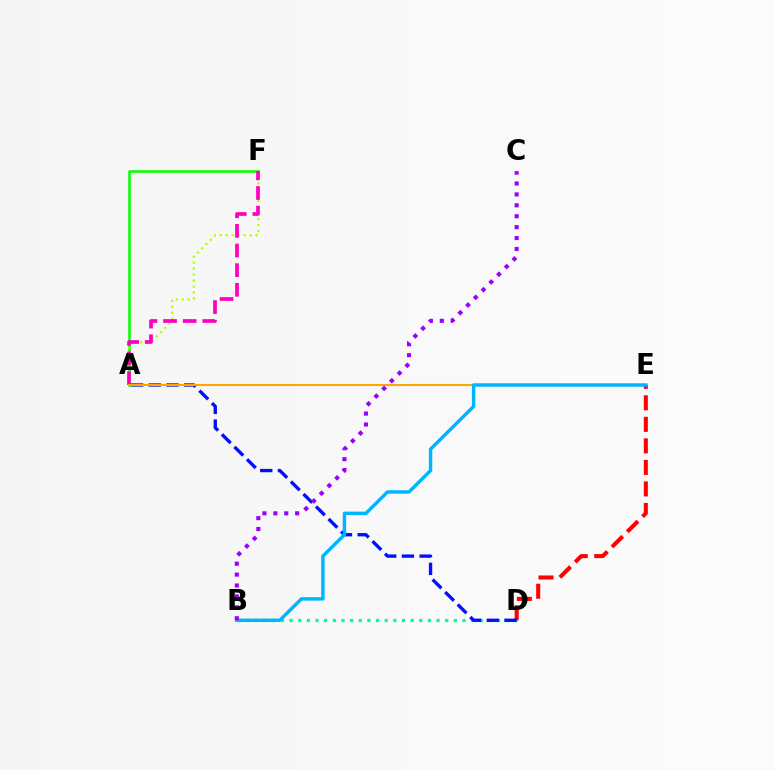{('A', 'F'): [{'color': '#08ff00', 'line_style': 'solid', 'thickness': 1.86}, {'color': '#b3ff00', 'line_style': 'dotted', 'thickness': 1.62}, {'color': '#ff00bd', 'line_style': 'dashed', 'thickness': 2.67}], ('B', 'D'): [{'color': '#00ff9d', 'line_style': 'dotted', 'thickness': 2.35}], ('D', 'E'): [{'color': '#ff0000', 'line_style': 'dashed', 'thickness': 2.92}], ('A', 'D'): [{'color': '#0010ff', 'line_style': 'dashed', 'thickness': 2.4}], ('A', 'E'): [{'color': '#ffa500', 'line_style': 'solid', 'thickness': 1.51}], ('B', 'E'): [{'color': '#00b5ff', 'line_style': 'solid', 'thickness': 2.47}], ('B', 'C'): [{'color': '#9b00ff', 'line_style': 'dotted', 'thickness': 2.96}]}